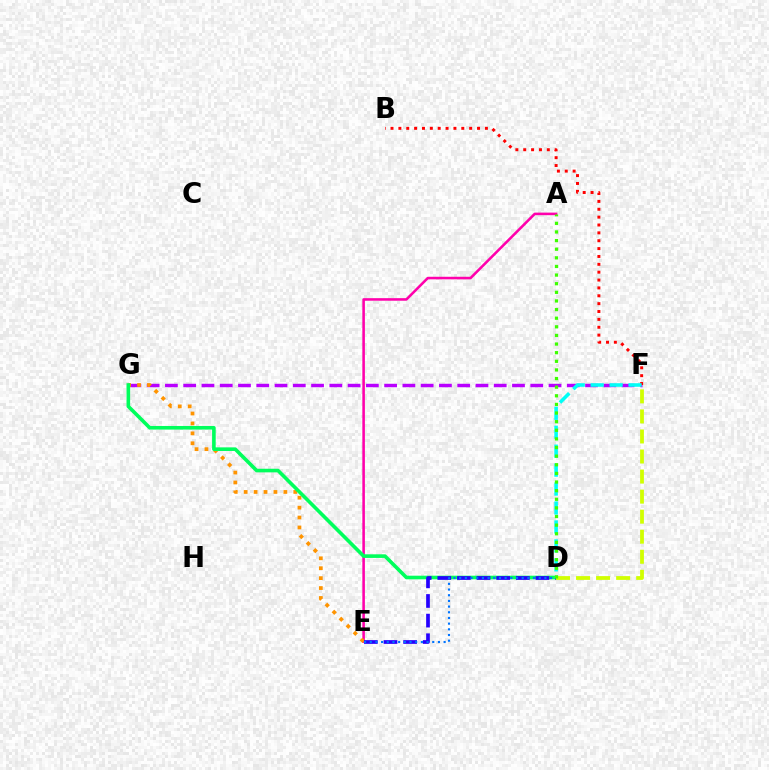{('F', 'G'): [{'color': '#b900ff', 'line_style': 'dashed', 'thickness': 2.48}], ('A', 'E'): [{'color': '#ff00ac', 'line_style': 'solid', 'thickness': 1.85}], ('E', 'G'): [{'color': '#ff9400', 'line_style': 'dotted', 'thickness': 2.7}], ('D', 'G'): [{'color': '#00ff5c', 'line_style': 'solid', 'thickness': 2.6}], ('D', 'F'): [{'color': '#d1ff00', 'line_style': 'dashed', 'thickness': 2.72}, {'color': '#00fff6', 'line_style': 'dashed', 'thickness': 2.57}], ('D', 'E'): [{'color': '#2500ff', 'line_style': 'dashed', 'thickness': 2.67}, {'color': '#0074ff', 'line_style': 'dotted', 'thickness': 1.54}], ('B', 'F'): [{'color': '#ff0000', 'line_style': 'dotted', 'thickness': 2.14}], ('A', 'D'): [{'color': '#3dff00', 'line_style': 'dotted', 'thickness': 2.34}]}